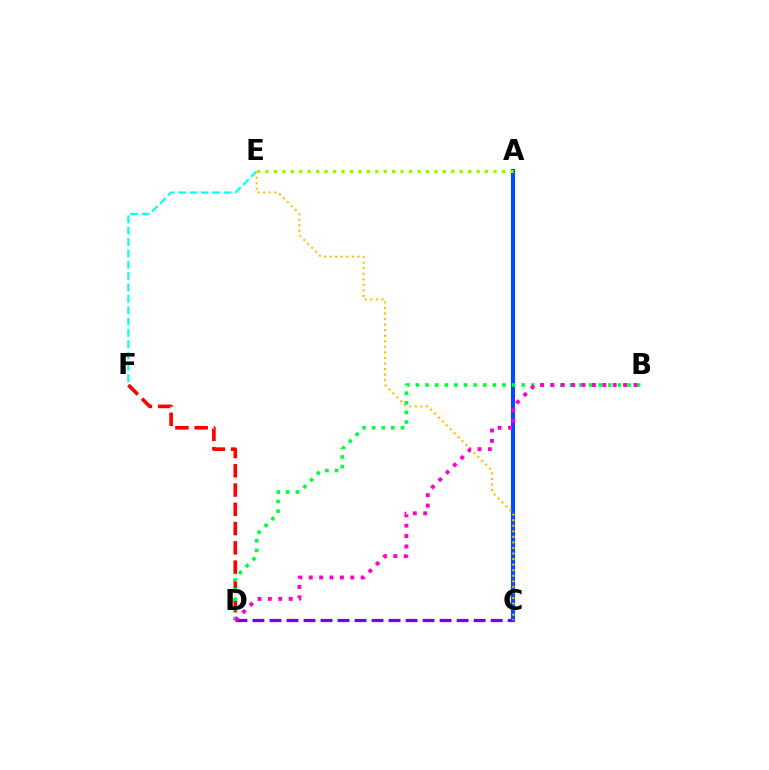{('E', 'F'): [{'color': '#00fff6', 'line_style': 'dashed', 'thickness': 1.54}], ('A', 'C'): [{'color': '#004bff', 'line_style': 'solid', 'thickness': 2.97}], ('A', 'E'): [{'color': '#84ff00', 'line_style': 'dotted', 'thickness': 2.3}], ('D', 'F'): [{'color': '#ff0000', 'line_style': 'dashed', 'thickness': 2.62}], ('C', 'D'): [{'color': '#7200ff', 'line_style': 'dashed', 'thickness': 2.31}], ('C', 'E'): [{'color': '#ffbd00', 'line_style': 'dotted', 'thickness': 1.51}], ('B', 'D'): [{'color': '#00ff39', 'line_style': 'dotted', 'thickness': 2.61}, {'color': '#ff00cf', 'line_style': 'dotted', 'thickness': 2.82}]}